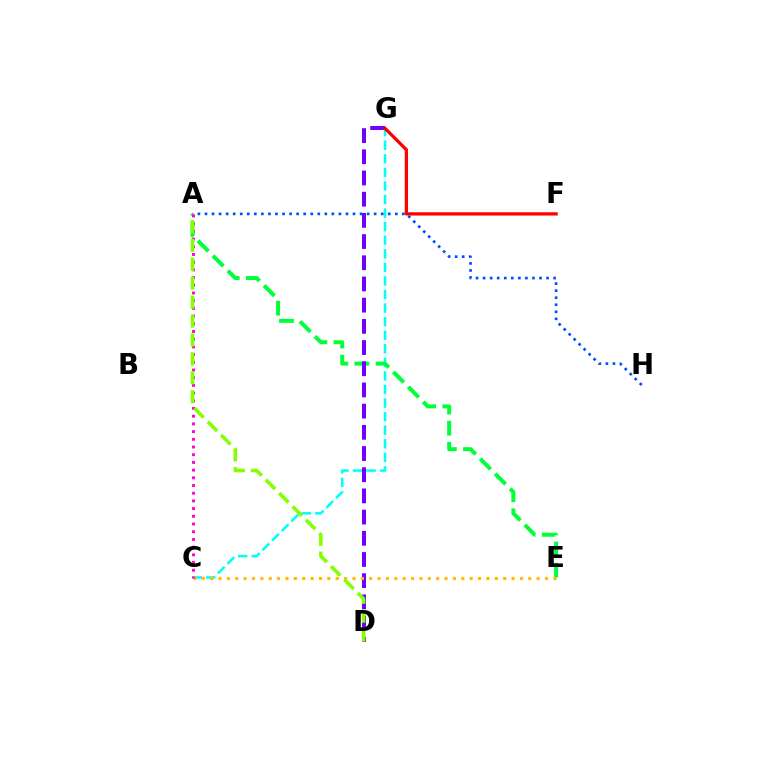{('C', 'G'): [{'color': '#00fff6', 'line_style': 'dashed', 'thickness': 1.84}], ('A', 'E'): [{'color': '#00ff39', 'line_style': 'dashed', 'thickness': 2.87}], ('D', 'G'): [{'color': '#7200ff', 'line_style': 'dashed', 'thickness': 2.88}], ('C', 'E'): [{'color': '#ffbd00', 'line_style': 'dotted', 'thickness': 2.28}], ('A', 'H'): [{'color': '#004bff', 'line_style': 'dotted', 'thickness': 1.92}], ('A', 'C'): [{'color': '#ff00cf', 'line_style': 'dotted', 'thickness': 2.09}], ('F', 'G'): [{'color': '#ff0000', 'line_style': 'solid', 'thickness': 2.36}], ('A', 'D'): [{'color': '#84ff00', 'line_style': 'dashed', 'thickness': 2.57}]}